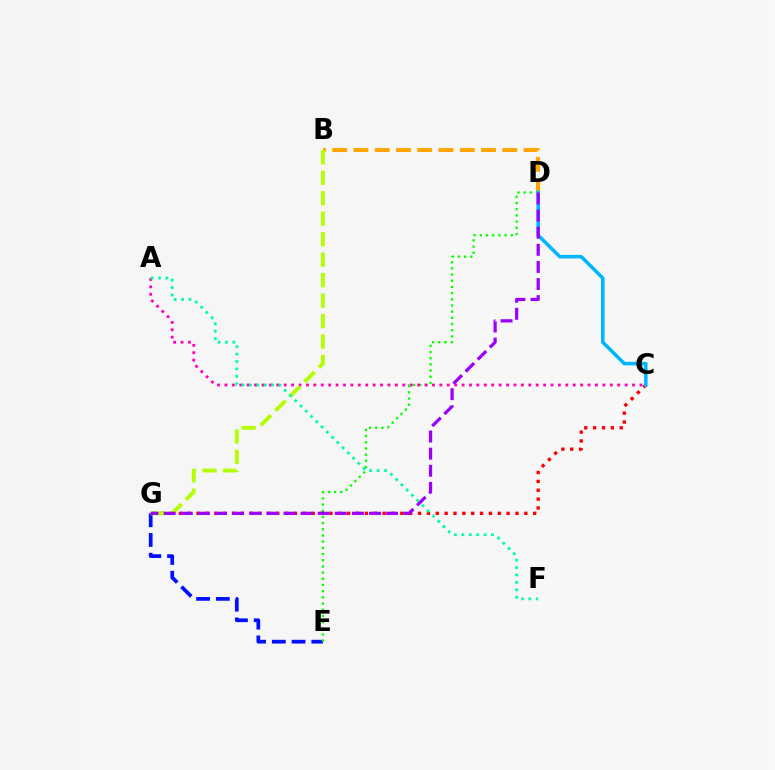{('E', 'G'): [{'color': '#0010ff', 'line_style': 'dashed', 'thickness': 2.68}], ('D', 'E'): [{'color': '#08ff00', 'line_style': 'dotted', 'thickness': 1.68}], ('B', 'D'): [{'color': '#ffa500', 'line_style': 'dashed', 'thickness': 2.89}], ('A', 'C'): [{'color': '#ff00bd', 'line_style': 'dotted', 'thickness': 2.01}], ('C', 'G'): [{'color': '#ff0000', 'line_style': 'dotted', 'thickness': 2.41}], ('B', 'G'): [{'color': '#b3ff00', 'line_style': 'dashed', 'thickness': 2.78}], ('C', 'D'): [{'color': '#00b5ff', 'line_style': 'solid', 'thickness': 2.54}], ('D', 'G'): [{'color': '#9b00ff', 'line_style': 'dashed', 'thickness': 2.32}], ('A', 'F'): [{'color': '#00ff9d', 'line_style': 'dotted', 'thickness': 2.01}]}